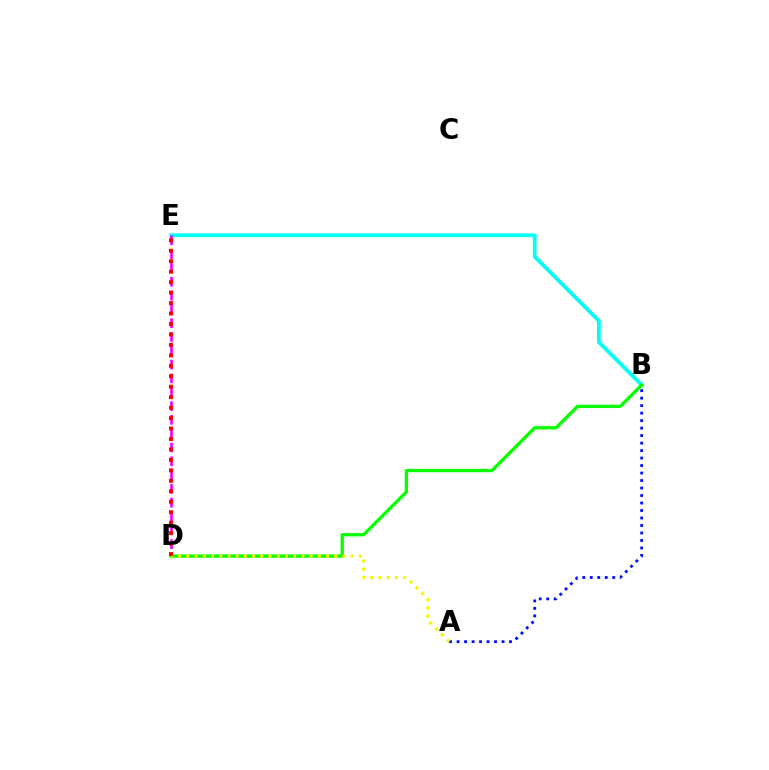{('B', 'E'): [{'color': '#00fff6', 'line_style': 'solid', 'thickness': 2.7}], ('D', 'E'): [{'color': '#ee00ff', 'line_style': 'dashed', 'thickness': 1.88}, {'color': '#ff0000', 'line_style': 'dotted', 'thickness': 2.84}], ('B', 'D'): [{'color': '#08ff00', 'line_style': 'solid', 'thickness': 2.39}], ('A', 'B'): [{'color': '#0010ff', 'line_style': 'dotted', 'thickness': 2.04}], ('A', 'D'): [{'color': '#fcf500', 'line_style': 'dotted', 'thickness': 2.23}]}